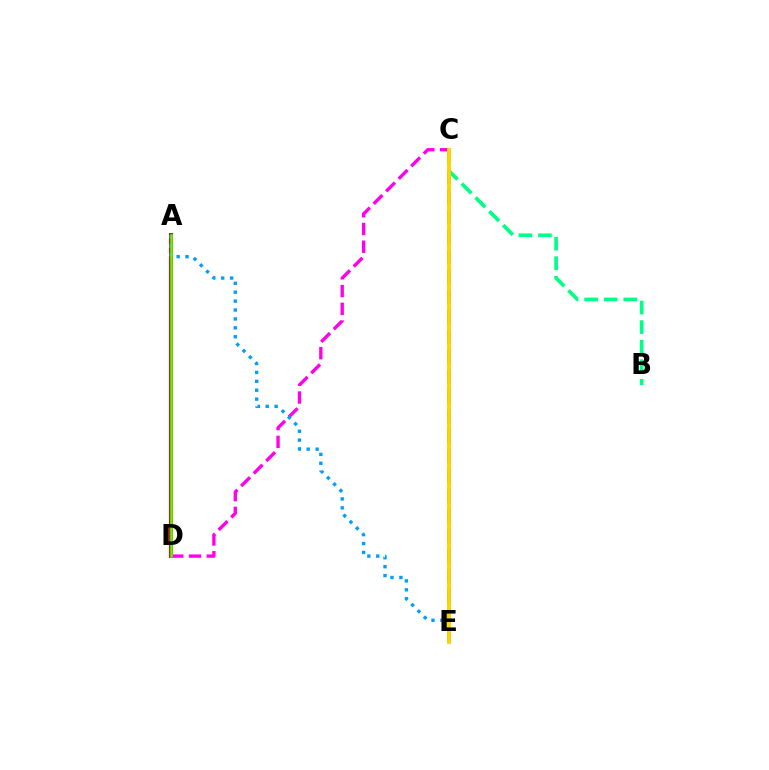{('A', 'D'): [{'color': '#ff0000', 'line_style': 'solid', 'thickness': 2.85}, {'color': '#4fff00', 'line_style': 'solid', 'thickness': 1.81}], ('C', 'E'): [{'color': '#3700ff', 'line_style': 'dashed', 'thickness': 2.71}, {'color': '#ffd500', 'line_style': 'solid', 'thickness': 2.78}], ('C', 'D'): [{'color': '#ff00ed', 'line_style': 'dashed', 'thickness': 2.41}], ('A', 'E'): [{'color': '#009eff', 'line_style': 'dotted', 'thickness': 2.42}], ('B', 'C'): [{'color': '#00ff86', 'line_style': 'dashed', 'thickness': 2.66}]}